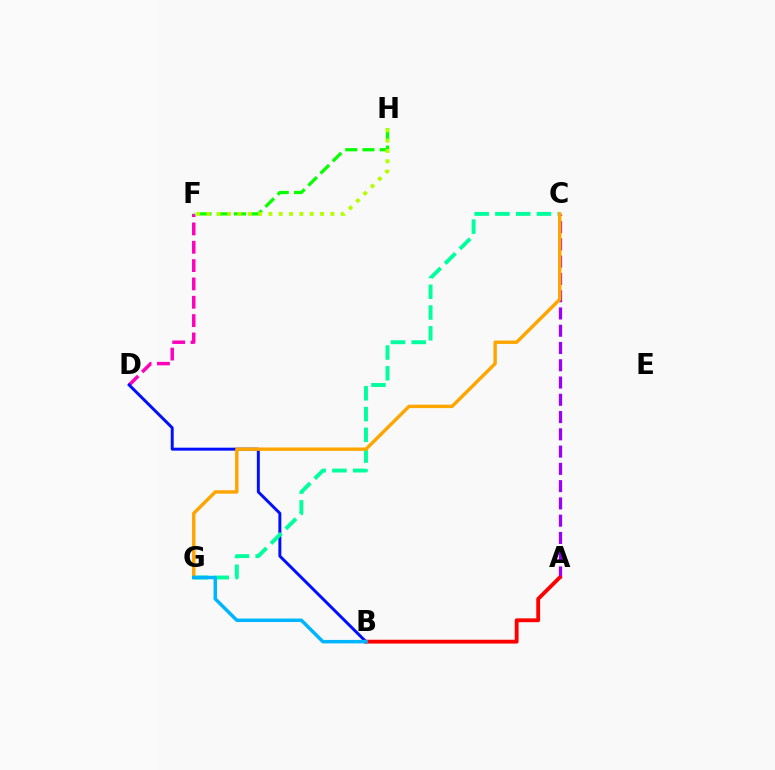{('A', 'C'): [{'color': '#9b00ff', 'line_style': 'dashed', 'thickness': 2.35}], ('D', 'F'): [{'color': '#ff00bd', 'line_style': 'dashed', 'thickness': 2.49}], ('B', 'D'): [{'color': '#0010ff', 'line_style': 'solid', 'thickness': 2.13}], ('C', 'G'): [{'color': '#00ff9d', 'line_style': 'dashed', 'thickness': 2.82}, {'color': '#ffa500', 'line_style': 'solid', 'thickness': 2.46}], ('F', 'H'): [{'color': '#08ff00', 'line_style': 'dashed', 'thickness': 2.34}, {'color': '#b3ff00', 'line_style': 'dotted', 'thickness': 2.81}], ('A', 'B'): [{'color': '#ff0000', 'line_style': 'solid', 'thickness': 2.76}], ('B', 'G'): [{'color': '#00b5ff', 'line_style': 'solid', 'thickness': 2.5}]}